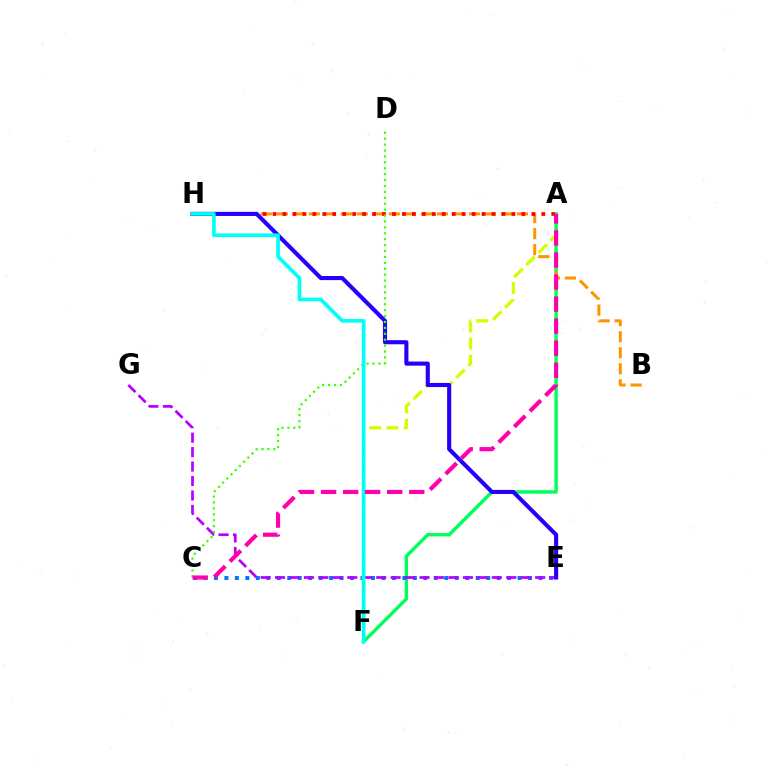{('A', 'F'): [{'color': '#d1ff00', 'line_style': 'dashed', 'thickness': 2.33}, {'color': '#00ff5c', 'line_style': 'solid', 'thickness': 2.46}], ('C', 'E'): [{'color': '#0074ff', 'line_style': 'dotted', 'thickness': 2.84}], ('B', 'H'): [{'color': '#ff9400', 'line_style': 'dashed', 'thickness': 2.18}], ('A', 'H'): [{'color': '#ff0000', 'line_style': 'dotted', 'thickness': 2.7}], ('E', 'G'): [{'color': '#b900ff', 'line_style': 'dashed', 'thickness': 1.96}], ('E', 'H'): [{'color': '#2500ff', 'line_style': 'solid', 'thickness': 2.95}], ('C', 'D'): [{'color': '#3dff00', 'line_style': 'dotted', 'thickness': 1.61}], ('F', 'H'): [{'color': '#00fff6', 'line_style': 'solid', 'thickness': 2.64}], ('A', 'C'): [{'color': '#ff00ac', 'line_style': 'dashed', 'thickness': 2.99}]}